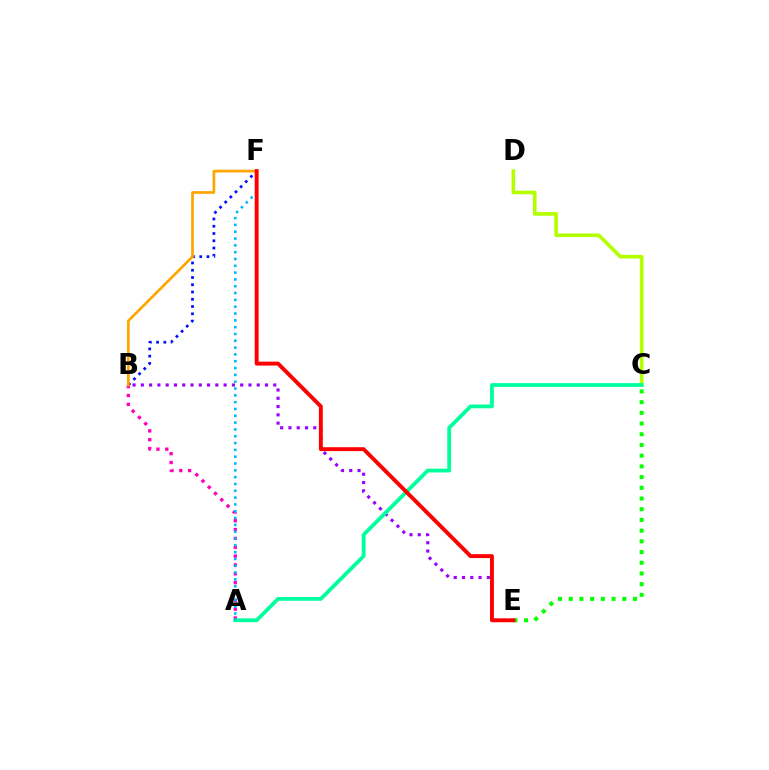{('C', 'D'): [{'color': '#b3ff00', 'line_style': 'solid', 'thickness': 2.62}], ('B', 'E'): [{'color': '#9b00ff', 'line_style': 'dotted', 'thickness': 2.25}], ('A', 'B'): [{'color': '#ff00bd', 'line_style': 'dotted', 'thickness': 2.4}], ('C', 'E'): [{'color': '#08ff00', 'line_style': 'dotted', 'thickness': 2.91}], ('A', 'C'): [{'color': '#00ff9d', 'line_style': 'solid', 'thickness': 2.73}], ('B', 'F'): [{'color': '#0010ff', 'line_style': 'dotted', 'thickness': 1.97}, {'color': '#ffa500', 'line_style': 'solid', 'thickness': 1.95}], ('A', 'F'): [{'color': '#00b5ff', 'line_style': 'dotted', 'thickness': 1.85}], ('E', 'F'): [{'color': '#ff0000', 'line_style': 'solid', 'thickness': 2.81}]}